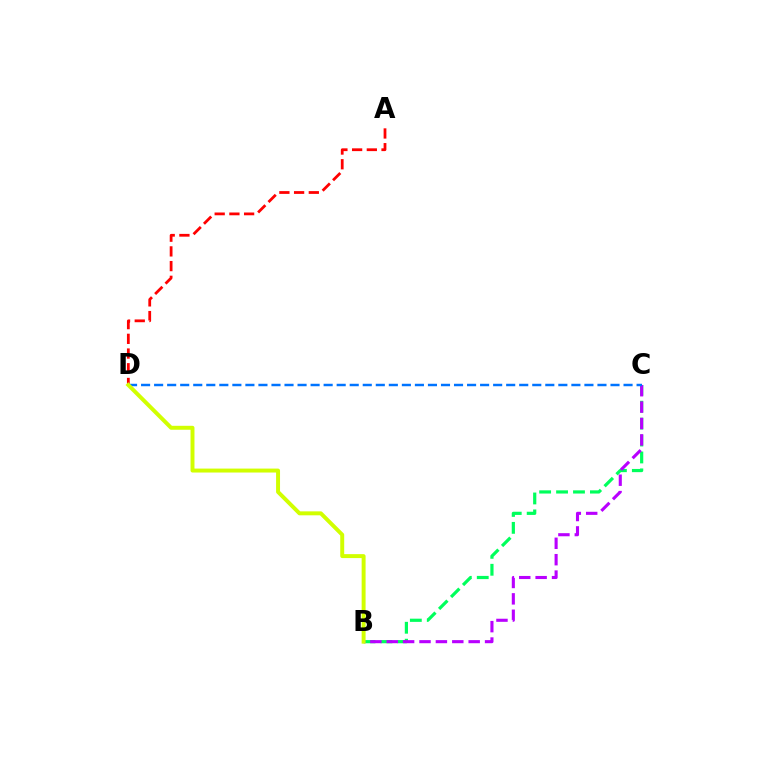{('B', 'C'): [{'color': '#00ff5c', 'line_style': 'dashed', 'thickness': 2.3}, {'color': '#b900ff', 'line_style': 'dashed', 'thickness': 2.23}], ('A', 'D'): [{'color': '#ff0000', 'line_style': 'dashed', 'thickness': 2.0}], ('C', 'D'): [{'color': '#0074ff', 'line_style': 'dashed', 'thickness': 1.77}], ('B', 'D'): [{'color': '#d1ff00', 'line_style': 'solid', 'thickness': 2.84}]}